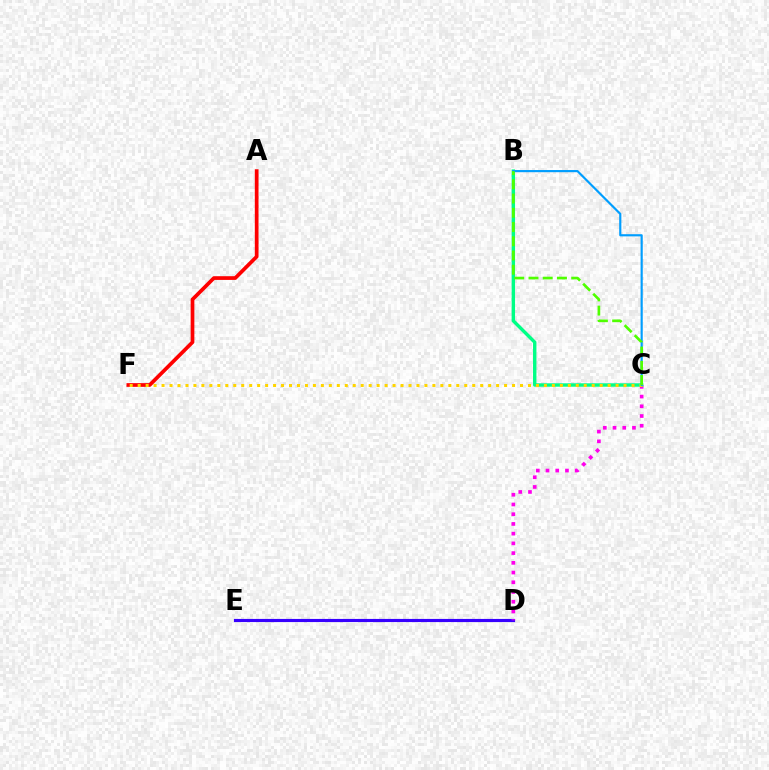{('D', 'E'): [{'color': '#3700ff', 'line_style': 'solid', 'thickness': 2.27}], ('C', 'D'): [{'color': '#ff00ed', 'line_style': 'dotted', 'thickness': 2.64}], ('B', 'C'): [{'color': '#00ff86', 'line_style': 'solid', 'thickness': 2.46}, {'color': '#009eff', 'line_style': 'solid', 'thickness': 1.56}, {'color': '#4fff00', 'line_style': 'dashed', 'thickness': 1.93}], ('A', 'F'): [{'color': '#ff0000', 'line_style': 'solid', 'thickness': 2.67}], ('C', 'F'): [{'color': '#ffd500', 'line_style': 'dotted', 'thickness': 2.16}]}